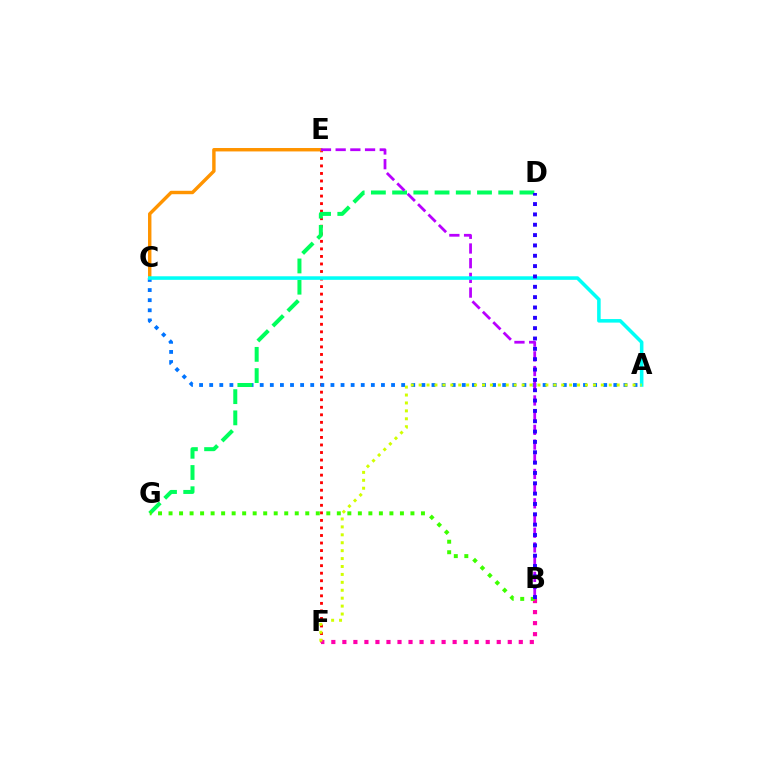{('E', 'F'): [{'color': '#ff0000', 'line_style': 'dotted', 'thickness': 2.05}], ('B', 'F'): [{'color': '#ff00ac', 'line_style': 'dotted', 'thickness': 3.0}], ('C', 'E'): [{'color': '#ff9400', 'line_style': 'solid', 'thickness': 2.46}], ('A', 'C'): [{'color': '#0074ff', 'line_style': 'dotted', 'thickness': 2.75}, {'color': '#00fff6', 'line_style': 'solid', 'thickness': 2.56}], ('D', 'G'): [{'color': '#00ff5c', 'line_style': 'dashed', 'thickness': 2.88}], ('B', 'E'): [{'color': '#b900ff', 'line_style': 'dashed', 'thickness': 2.0}], ('A', 'F'): [{'color': '#d1ff00', 'line_style': 'dotted', 'thickness': 2.15}], ('B', 'G'): [{'color': '#3dff00', 'line_style': 'dotted', 'thickness': 2.86}], ('B', 'D'): [{'color': '#2500ff', 'line_style': 'dotted', 'thickness': 2.81}]}